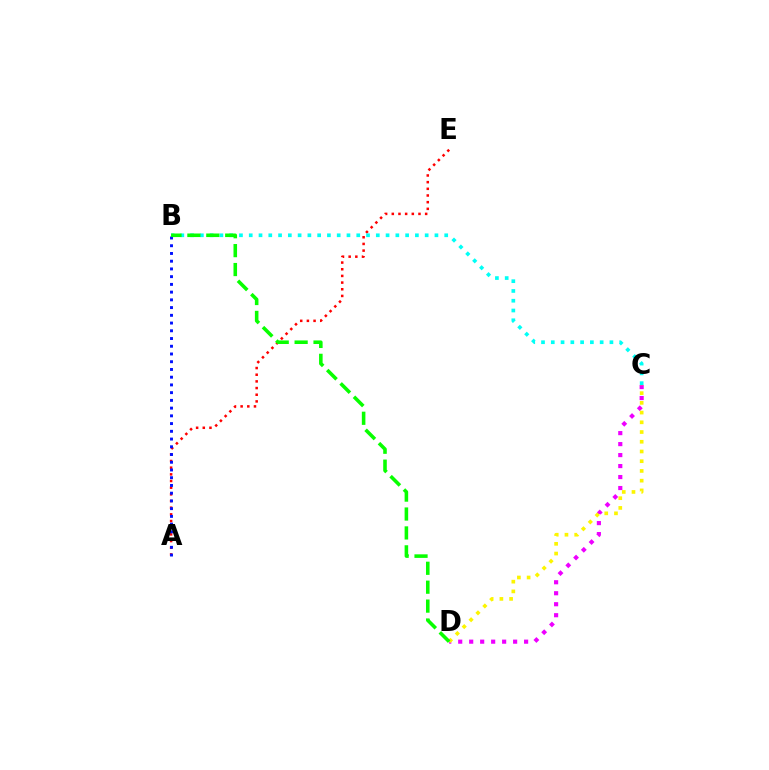{('A', 'E'): [{'color': '#ff0000', 'line_style': 'dotted', 'thickness': 1.81}], ('B', 'C'): [{'color': '#00fff6', 'line_style': 'dotted', 'thickness': 2.66}], ('C', 'D'): [{'color': '#ee00ff', 'line_style': 'dotted', 'thickness': 2.98}, {'color': '#fcf500', 'line_style': 'dotted', 'thickness': 2.64}], ('A', 'B'): [{'color': '#0010ff', 'line_style': 'dotted', 'thickness': 2.1}], ('B', 'D'): [{'color': '#08ff00', 'line_style': 'dashed', 'thickness': 2.57}]}